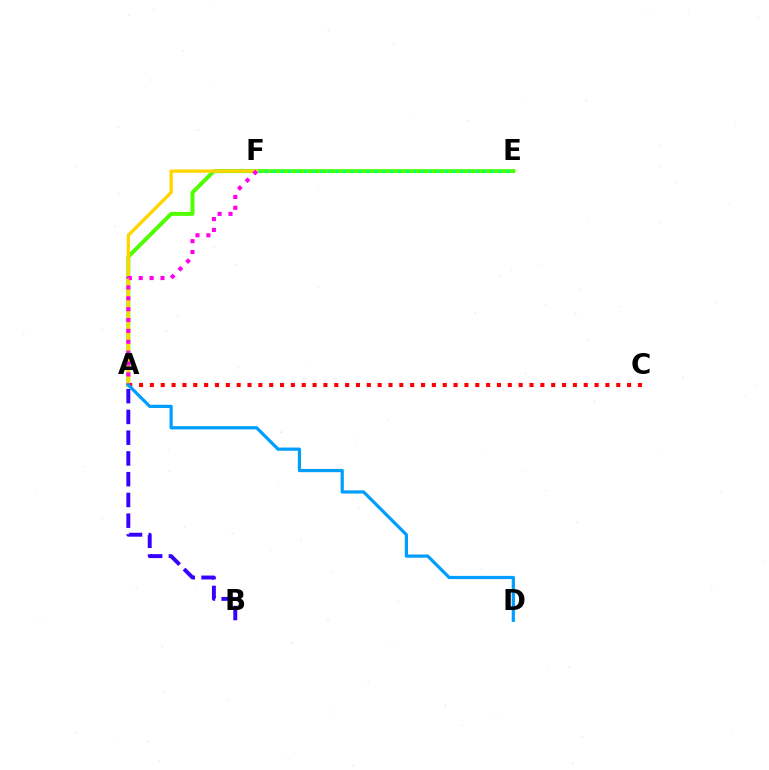{('A', 'E'): [{'color': '#4fff00', 'line_style': 'solid', 'thickness': 2.85}], ('A', 'C'): [{'color': '#ff0000', 'line_style': 'dotted', 'thickness': 2.95}], ('E', 'F'): [{'color': '#00ff86', 'line_style': 'dotted', 'thickness': 2.12}], ('A', 'F'): [{'color': '#ffd500', 'line_style': 'solid', 'thickness': 2.38}, {'color': '#ff00ed', 'line_style': 'dotted', 'thickness': 2.95}], ('A', 'B'): [{'color': '#3700ff', 'line_style': 'dashed', 'thickness': 2.82}], ('A', 'D'): [{'color': '#009eff', 'line_style': 'solid', 'thickness': 2.32}]}